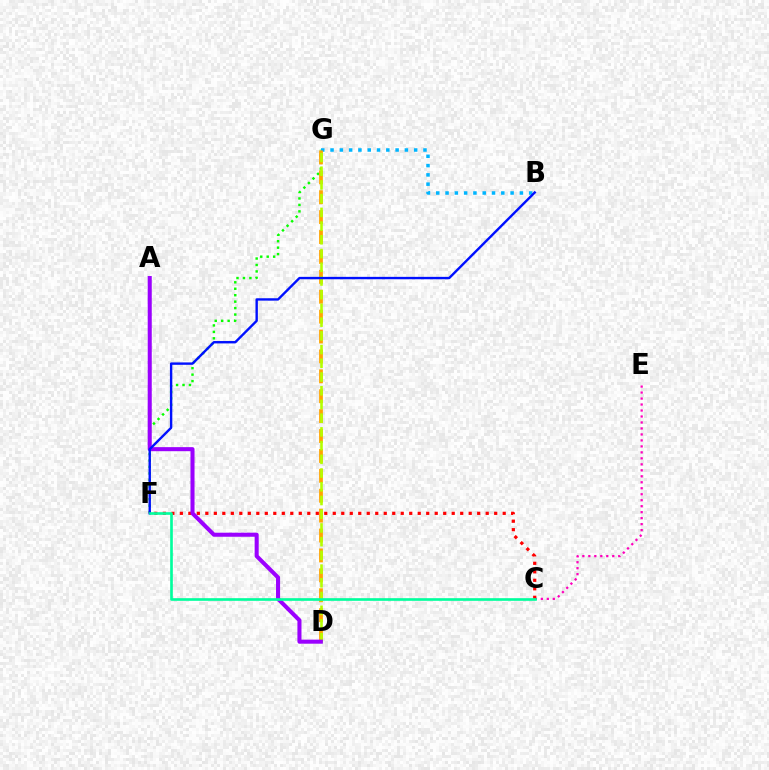{('C', 'E'): [{'color': '#ff00bd', 'line_style': 'dotted', 'thickness': 1.62}], ('C', 'F'): [{'color': '#ff0000', 'line_style': 'dotted', 'thickness': 2.31}, {'color': '#00ff9d', 'line_style': 'solid', 'thickness': 1.91}], ('F', 'G'): [{'color': '#08ff00', 'line_style': 'dotted', 'thickness': 1.75}], ('B', 'G'): [{'color': '#00b5ff', 'line_style': 'dotted', 'thickness': 2.53}], ('D', 'G'): [{'color': '#ffa500', 'line_style': 'dashed', 'thickness': 2.7}, {'color': '#b3ff00', 'line_style': 'dashed', 'thickness': 1.86}], ('A', 'D'): [{'color': '#9b00ff', 'line_style': 'solid', 'thickness': 2.92}], ('B', 'F'): [{'color': '#0010ff', 'line_style': 'solid', 'thickness': 1.72}]}